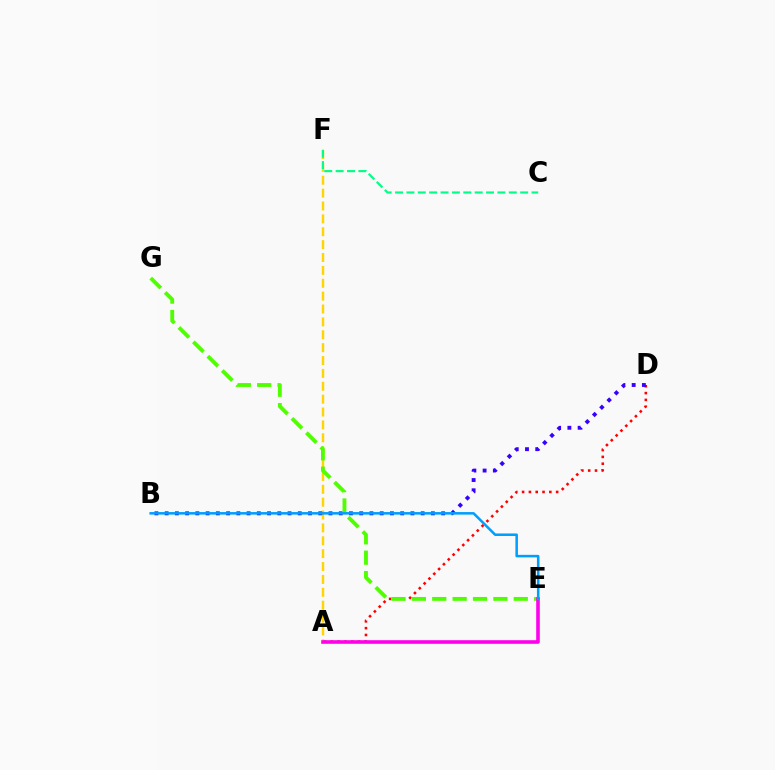{('A', 'F'): [{'color': '#ffd500', 'line_style': 'dashed', 'thickness': 1.75}], ('A', 'D'): [{'color': '#ff0000', 'line_style': 'dotted', 'thickness': 1.85}], ('B', 'D'): [{'color': '#3700ff', 'line_style': 'dotted', 'thickness': 2.78}], ('E', 'G'): [{'color': '#4fff00', 'line_style': 'dashed', 'thickness': 2.77}], ('A', 'E'): [{'color': '#ff00ed', 'line_style': 'solid', 'thickness': 2.59}], ('B', 'E'): [{'color': '#009eff', 'line_style': 'solid', 'thickness': 1.82}], ('C', 'F'): [{'color': '#00ff86', 'line_style': 'dashed', 'thickness': 1.55}]}